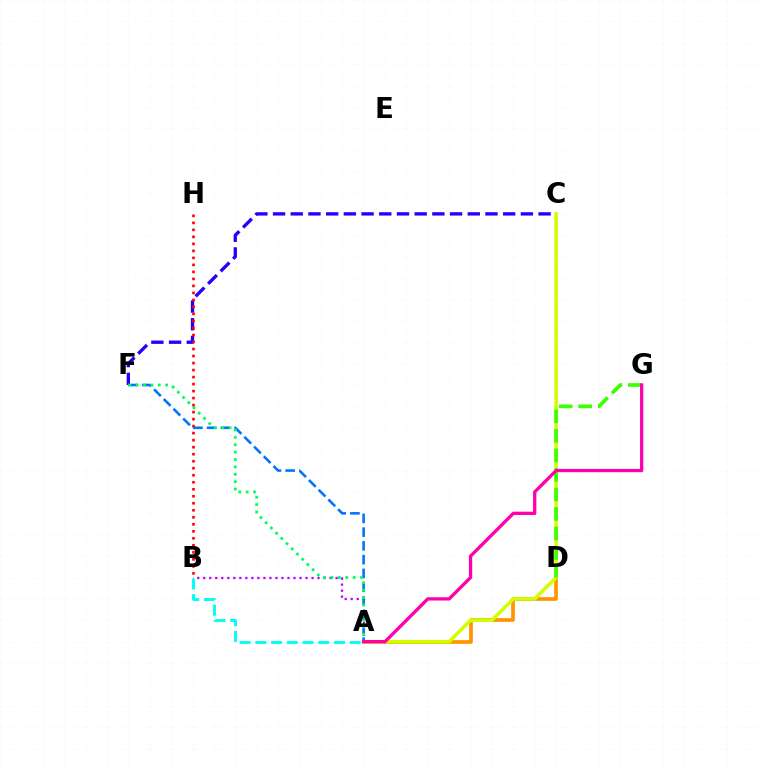{('A', 'D'): [{'color': '#ff9400', 'line_style': 'solid', 'thickness': 2.66}], ('C', 'F'): [{'color': '#2500ff', 'line_style': 'dashed', 'thickness': 2.4}], ('A', 'C'): [{'color': '#d1ff00', 'line_style': 'solid', 'thickness': 2.54}], ('A', 'B'): [{'color': '#b900ff', 'line_style': 'dotted', 'thickness': 1.63}, {'color': '#00fff6', 'line_style': 'dashed', 'thickness': 2.14}], ('A', 'F'): [{'color': '#0074ff', 'line_style': 'dashed', 'thickness': 1.87}, {'color': '#00ff5c', 'line_style': 'dotted', 'thickness': 2.01}], ('D', 'G'): [{'color': '#3dff00', 'line_style': 'dashed', 'thickness': 2.65}], ('B', 'H'): [{'color': '#ff0000', 'line_style': 'dotted', 'thickness': 1.9}], ('A', 'G'): [{'color': '#ff00ac', 'line_style': 'solid', 'thickness': 2.37}]}